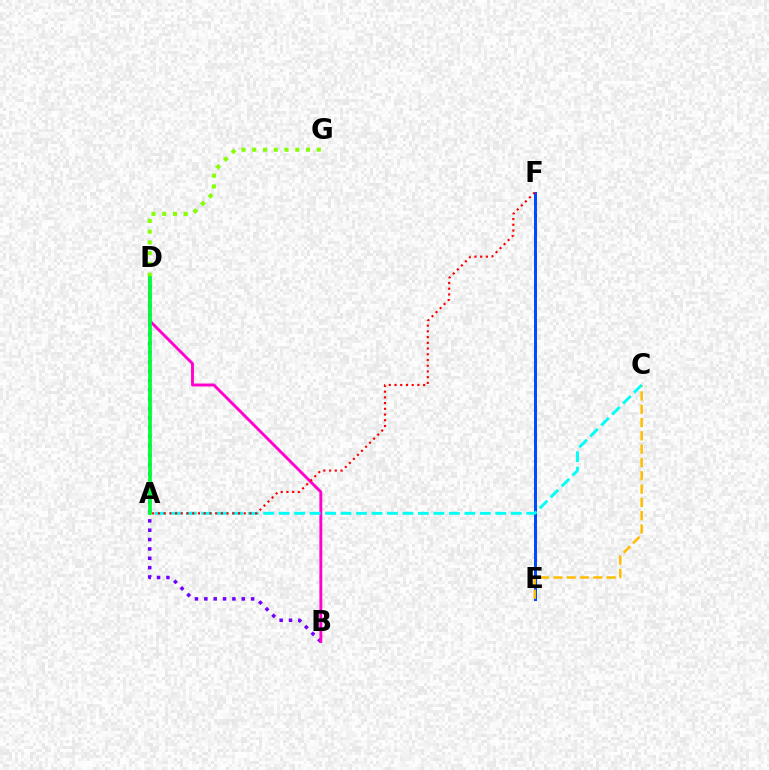{('E', 'F'): [{'color': '#004bff', 'line_style': 'solid', 'thickness': 2.15}], ('C', 'E'): [{'color': '#ffbd00', 'line_style': 'dashed', 'thickness': 1.81}], ('B', 'D'): [{'color': '#7200ff', 'line_style': 'dotted', 'thickness': 2.54}, {'color': '#ff00cf', 'line_style': 'solid', 'thickness': 2.08}], ('A', 'C'): [{'color': '#00fff6', 'line_style': 'dashed', 'thickness': 2.1}], ('D', 'G'): [{'color': '#84ff00', 'line_style': 'dotted', 'thickness': 2.92}], ('A', 'D'): [{'color': '#00ff39', 'line_style': 'solid', 'thickness': 2.7}], ('A', 'F'): [{'color': '#ff0000', 'line_style': 'dotted', 'thickness': 1.56}]}